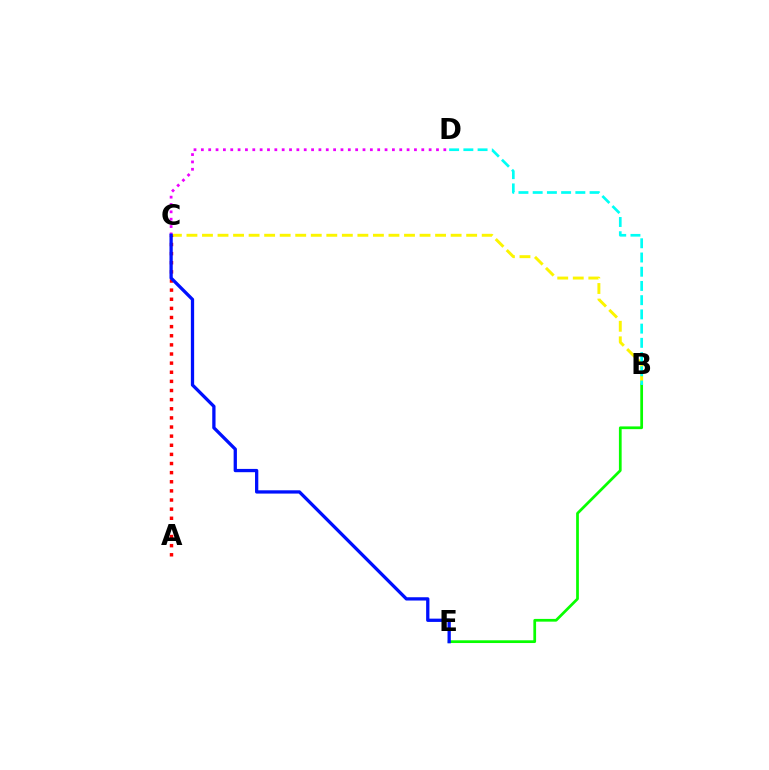{('B', 'C'): [{'color': '#fcf500', 'line_style': 'dashed', 'thickness': 2.11}], ('B', 'E'): [{'color': '#08ff00', 'line_style': 'solid', 'thickness': 1.97}], ('C', 'D'): [{'color': '#ee00ff', 'line_style': 'dotted', 'thickness': 2.0}], ('A', 'C'): [{'color': '#ff0000', 'line_style': 'dotted', 'thickness': 2.48}], ('B', 'D'): [{'color': '#00fff6', 'line_style': 'dashed', 'thickness': 1.93}], ('C', 'E'): [{'color': '#0010ff', 'line_style': 'solid', 'thickness': 2.36}]}